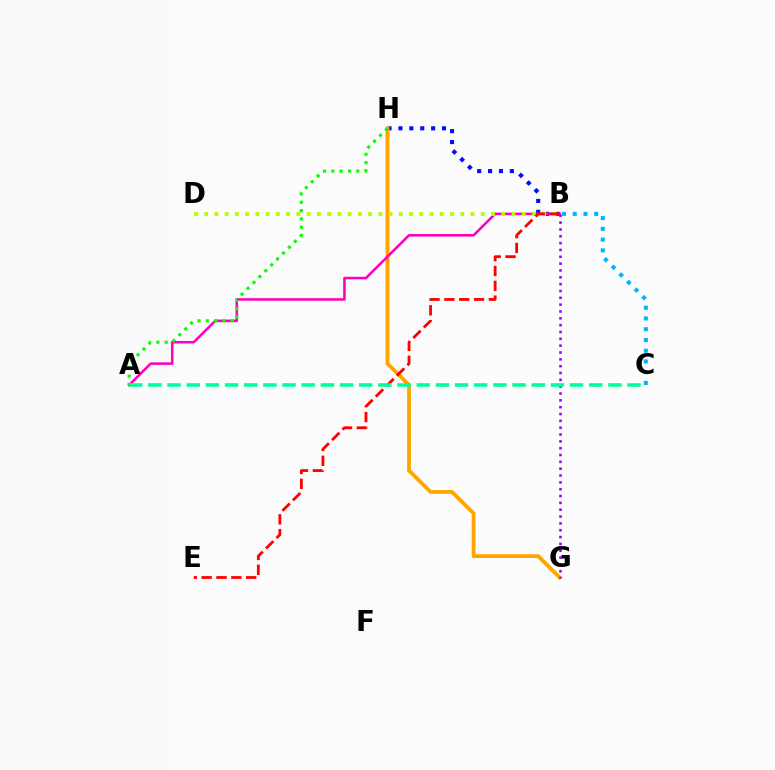{('B', 'C'): [{'color': '#00b5ff', 'line_style': 'dotted', 'thickness': 2.92}], ('B', 'H'): [{'color': '#0010ff', 'line_style': 'dotted', 'thickness': 2.96}], ('G', 'H'): [{'color': '#ffa500', 'line_style': 'solid', 'thickness': 2.75}], ('A', 'B'): [{'color': '#ff00bd', 'line_style': 'solid', 'thickness': 1.84}], ('B', 'G'): [{'color': '#9b00ff', 'line_style': 'dotted', 'thickness': 1.86}], ('A', 'H'): [{'color': '#08ff00', 'line_style': 'dotted', 'thickness': 2.26}], ('B', 'D'): [{'color': '#b3ff00', 'line_style': 'dotted', 'thickness': 2.78}], ('B', 'E'): [{'color': '#ff0000', 'line_style': 'dashed', 'thickness': 2.02}], ('A', 'C'): [{'color': '#00ff9d', 'line_style': 'dashed', 'thickness': 2.6}]}